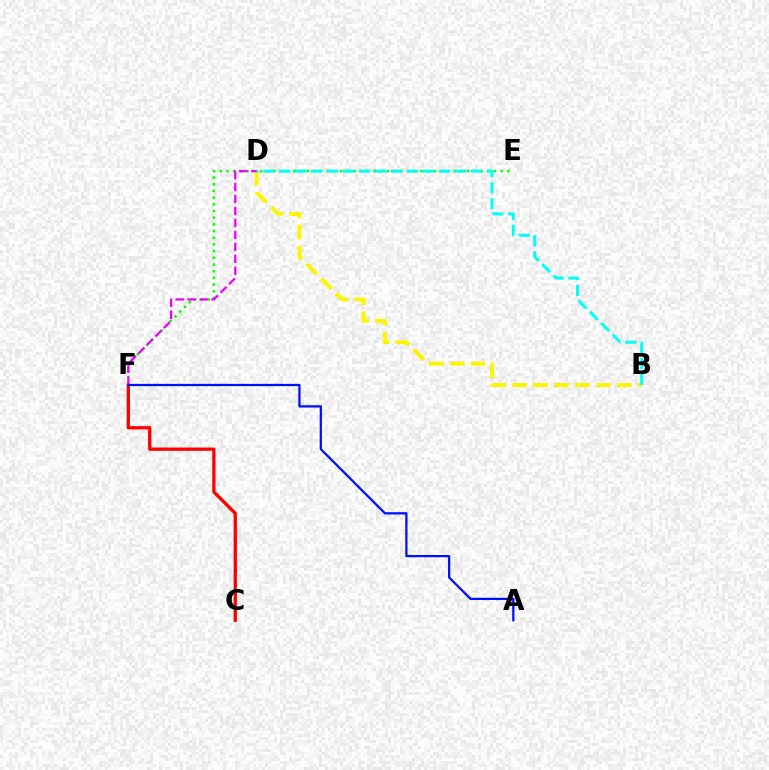{('C', 'F'): [{'color': '#ff0000', 'line_style': 'solid', 'thickness': 2.37}], ('E', 'F'): [{'color': '#08ff00', 'line_style': 'dotted', 'thickness': 1.82}], ('B', 'D'): [{'color': '#fcf500', 'line_style': 'dashed', 'thickness': 2.85}, {'color': '#00fff6', 'line_style': 'dashed', 'thickness': 2.17}], ('D', 'F'): [{'color': '#ee00ff', 'line_style': 'dashed', 'thickness': 1.62}], ('A', 'F'): [{'color': '#0010ff', 'line_style': 'solid', 'thickness': 1.63}]}